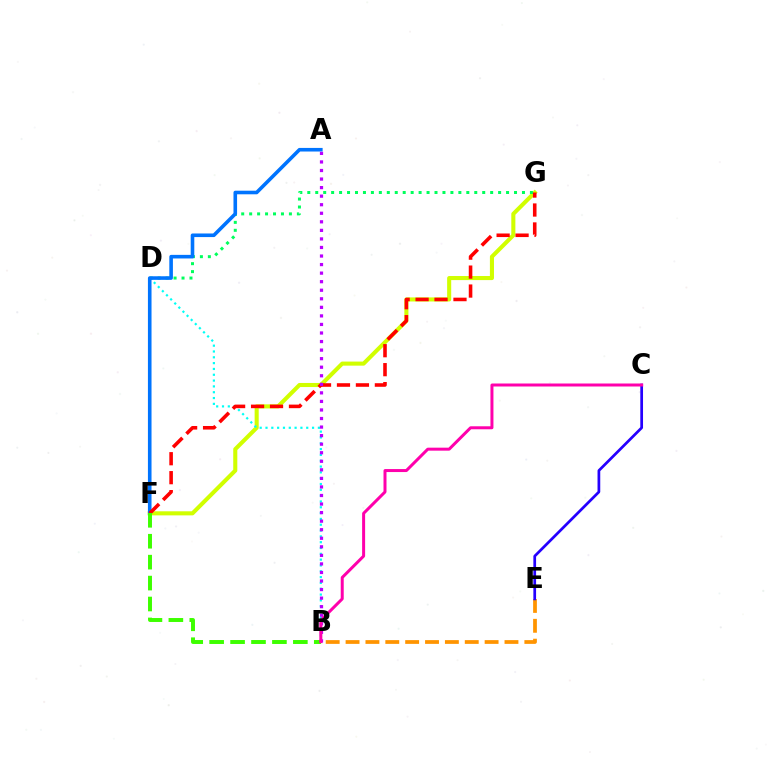{('F', 'G'): [{'color': '#d1ff00', 'line_style': 'solid', 'thickness': 2.93}, {'color': '#ff0000', 'line_style': 'dashed', 'thickness': 2.57}], ('B', 'D'): [{'color': '#00fff6', 'line_style': 'dotted', 'thickness': 1.58}], ('D', 'G'): [{'color': '#00ff5c', 'line_style': 'dotted', 'thickness': 2.16}], ('B', 'E'): [{'color': '#ff9400', 'line_style': 'dashed', 'thickness': 2.7}], ('A', 'F'): [{'color': '#0074ff', 'line_style': 'solid', 'thickness': 2.59}], ('C', 'E'): [{'color': '#2500ff', 'line_style': 'solid', 'thickness': 1.96}], ('B', 'F'): [{'color': '#3dff00', 'line_style': 'dashed', 'thickness': 2.84}], ('A', 'B'): [{'color': '#b900ff', 'line_style': 'dotted', 'thickness': 2.32}], ('B', 'C'): [{'color': '#ff00ac', 'line_style': 'solid', 'thickness': 2.16}]}